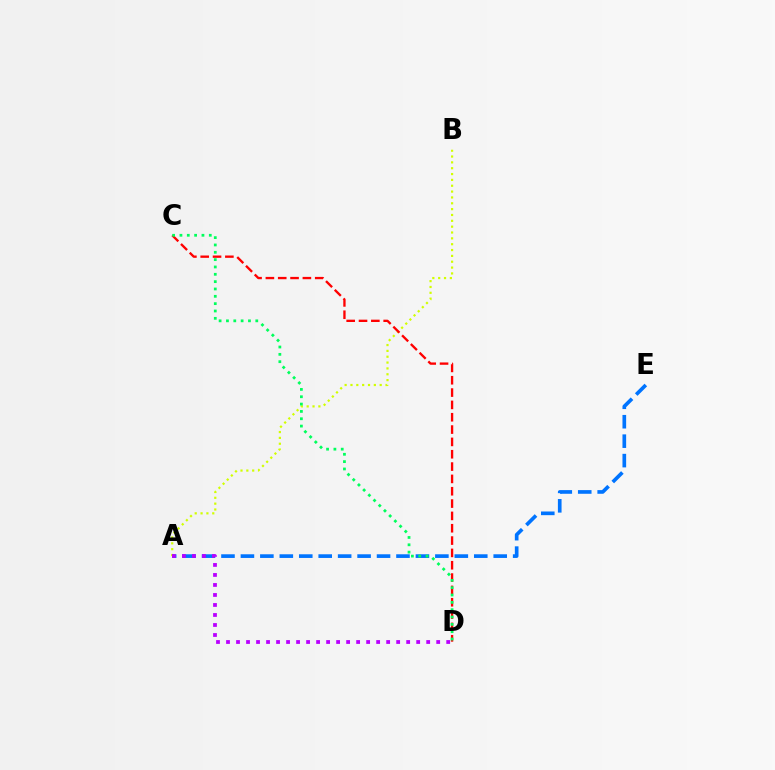{('A', 'B'): [{'color': '#d1ff00', 'line_style': 'dotted', 'thickness': 1.59}], ('A', 'E'): [{'color': '#0074ff', 'line_style': 'dashed', 'thickness': 2.64}], ('A', 'D'): [{'color': '#b900ff', 'line_style': 'dotted', 'thickness': 2.72}], ('C', 'D'): [{'color': '#ff0000', 'line_style': 'dashed', 'thickness': 1.68}, {'color': '#00ff5c', 'line_style': 'dotted', 'thickness': 1.99}]}